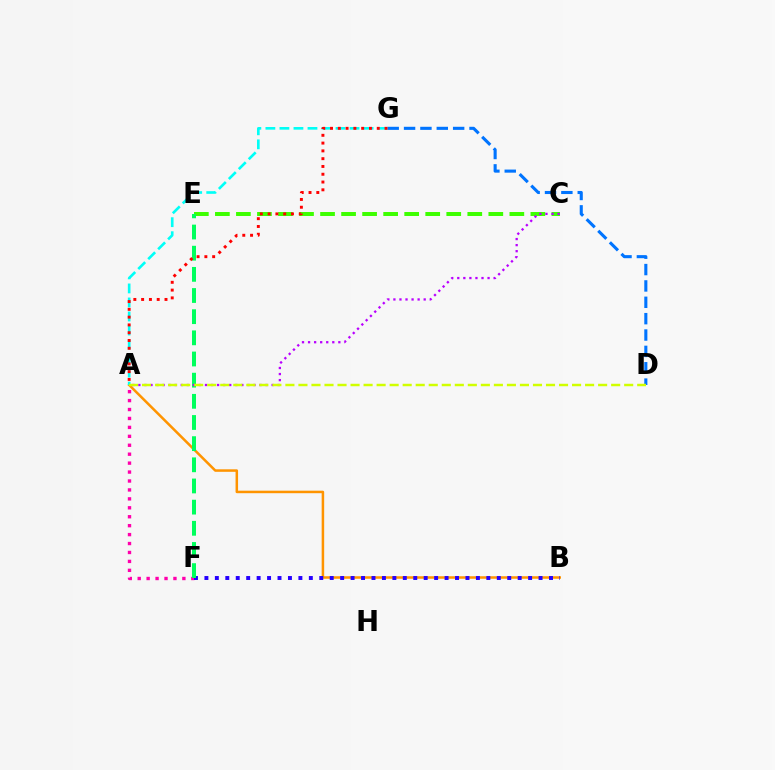{('D', 'G'): [{'color': '#0074ff', 'line_style': 'dashed', 'thickness': 2.22}], ('A', 'F'): [{'color': '#ff00ac', 'line_style': 'dotted', 'thickness': 2.43}], ('A', 'B'): [{'color': '#ff9400', 'line_style': 'solid', 'thickness': 1.81}], ('C', 'E'): [{'color': '#3dff00', 'line_style': 'dashed', 'thickness': 2.86}], ('A', 'G'): [{'color': '#00fff6', 'line_style': 'dashed', 'thickness': 1.91}, {'color': '#ff0000', 'line_style': 'dotted', 'thickness': 2.12}], ('B', 'F'): [{'color': '#2500ff', 'line_style': 'dotted', 'thickness': 2.84}], ('E', 'F'): [{'color': '#00ff5c', 'line_style': 'dashed', 'thickness': 2.87}], ('A', 'C'): [{'color': '#b900ff', 'line_style': 'dotted', 'thickness': 1.65}], ('A', 'D'): [{'color': '#d1ff00', 'line_style': 'dashed', 'thickness': 1.77}]}